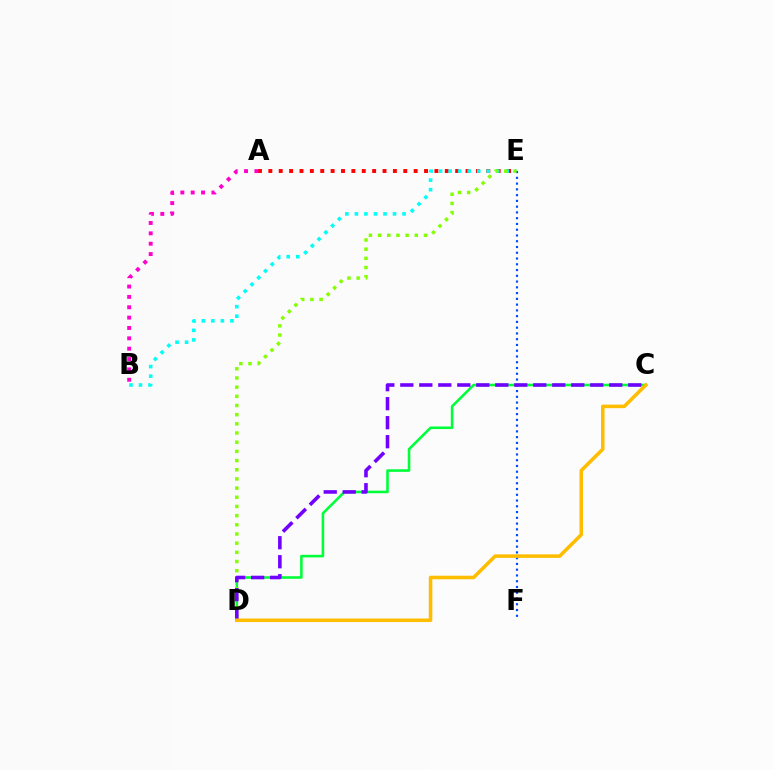{('C', 'D'): [{'color': '#00ff39', 'line_style': 'solid', 'thickness': 1.86}, {'color': '#7200ff', 'line_style': 'dashed', 'thickness': 2.58}, {'color': '#ffbd00', 'line_style': 'solid', 'thickness': 2.55}], ('A', 'E'): [{'color': '#ff0000', 'line_style': 'dotted', 'thickness': 2.82}], ('B', 'E'): [{'color': '#00fff6', 'line_style': 'dotted', 'thickness': 2.59}], ('E', 'F'): [{'color': '#004bff', 'line_style': 'dotted', 'thickness': 1.57}], ('D', 'E'): [{'color': '#84ff00', 'line_style': 'dotted', 'thickness': 2.49}], ('A', 'B'): [{'color': '#ff00cf', 'line_style': 'dotted', 'thickness': 2.81}]}